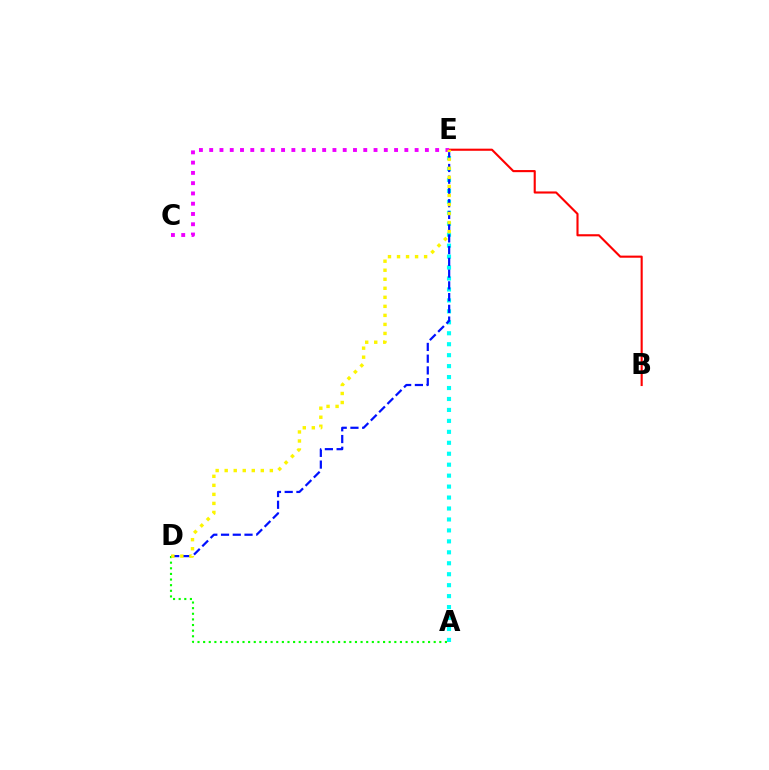{('A', 'D'): [{'color': '#08ff00', 'line_style': 'dotted', 'thickness': 1.53}], ('A', 'E'): [{'color': '#00fff6', 'line_style': 'dotted', 'thickness': 2.98}], ('D', 'E'): [{'color': '#0010ff', 'line_style': 'dashed', 'thickness': 1.59}, {'color': '#fcf500', 'line_style': 'dotted', 'thickness': 2.45}], ('B', 'E'): [{'color': '#ff0000', 'line_style': 'solid', 'thickness': 1.52}], ('C', 'E'): [{'color': '#ee00ff', 'line_style': 'dotted', 'thickness': 2.79}]}